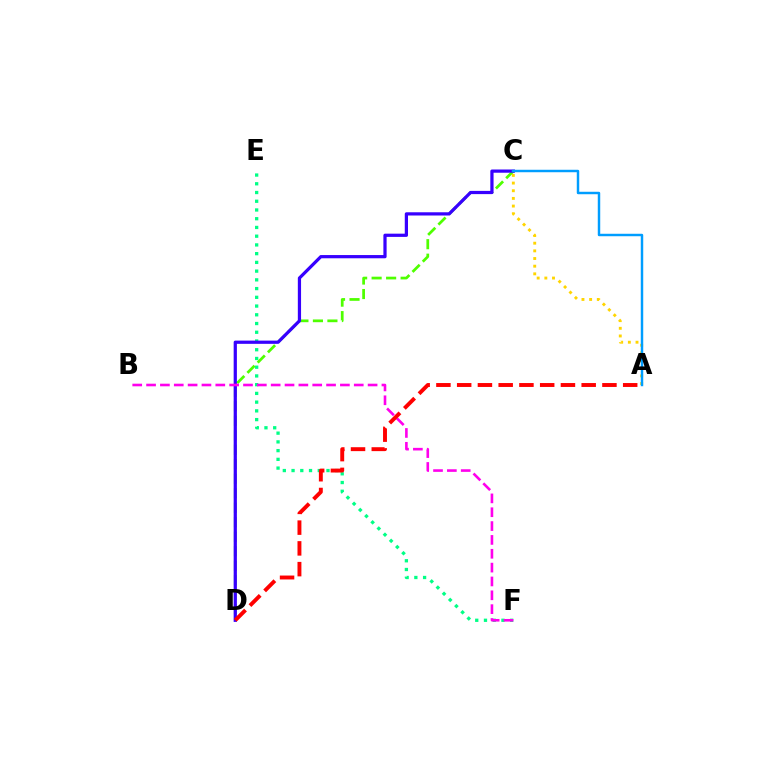{('E', 'F'): [{'color': '#00ff86', 'line_style': 'dotted', 'thickness': 2.37}], ('C', 'D'): [{'color': '#4fff00', 'line_style': 'dashed', 'thickness': 1.97}, {'color': '#3700ff', 'line_style': 'solid', 'thickness': 2.33}], ('A', 'C'): [{'color': '#ffd500', 'line_style': 'dotted', 'thickness': 2.08}, {'color': '#009eff', 'line_style': 'solid', 'thickness': 1.77}], ('B', 'F'): [{'color': '#ff00ed', 'line_style': 'dashed', 'thickness': 1.88}], ('A', 'D'): [{'color': '#ff0000', 'line_style': 'dashed', 'thickness': 2.82}]}